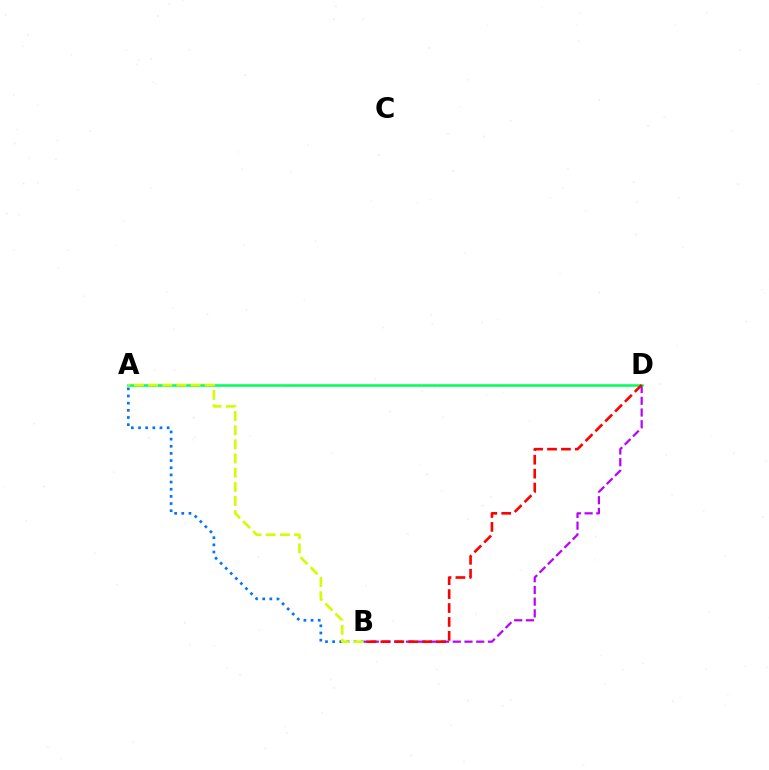{('B', 'D'): [{'color': '#b900ff', 'line_style': 'dashed', 'thickness': 1.59}, {'color': '#ff0000', 'line_style': 'dashed', 'thickness': 1.89}], ('A', 'D'): [{'color': '#00ff5c', 'line_style': 'solid', 'thickness': 1.84}], ('A', 'B'): [{'color': '#0074ff', 'line_style': 'dotted', 'thickness': 1.94}, {'color': '#d1ff00', 'line_style': 'dashed', 'thickness': 1.92}]}